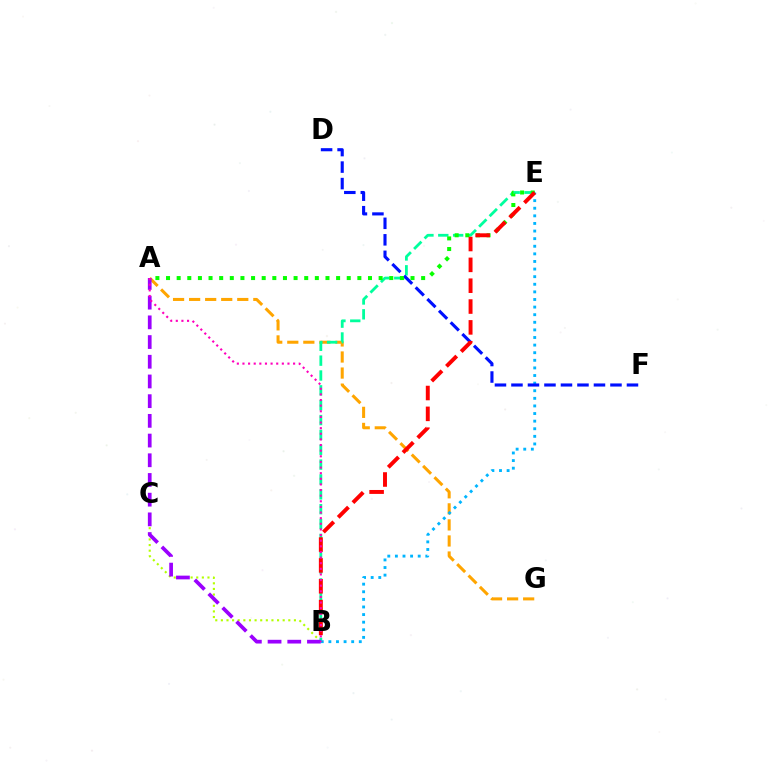{('A', 'G'): [{'color': '#ffa500', 'line_style': 'dashed', 'thickness': 2.18}], ('B', 'C'): [{'color': '#b3ff00', 'line_style': 'dotted', 'thickness': 1.53}], ('B', 'E'): [{'color': '#00ff9d', 'line_style': 'dashed', 'thickness': 2.02}, {'color': '#00b5ff', 'line_style': 'dotted', 'thickness': 2.07}, {'color': '#ff0000', 'line_style': 'dashed', 'thickness': 2.83}], ('D', 'F'): [{'color': '#0010ff', 'line_style': 'dashed', 'thickness': 2.24}], ('A', 'E'): [{'color': '#08ff00', 'line_style': 'dotted', 'thickness': 2.89}], ('A', 'B'): [{'color': '#9b00ff', 'line_style': 'dashed', 'thickness': 2.68}, {'color': '#ff00bd', 'line_style': 'dotted', 'thickness': 1.53}]}